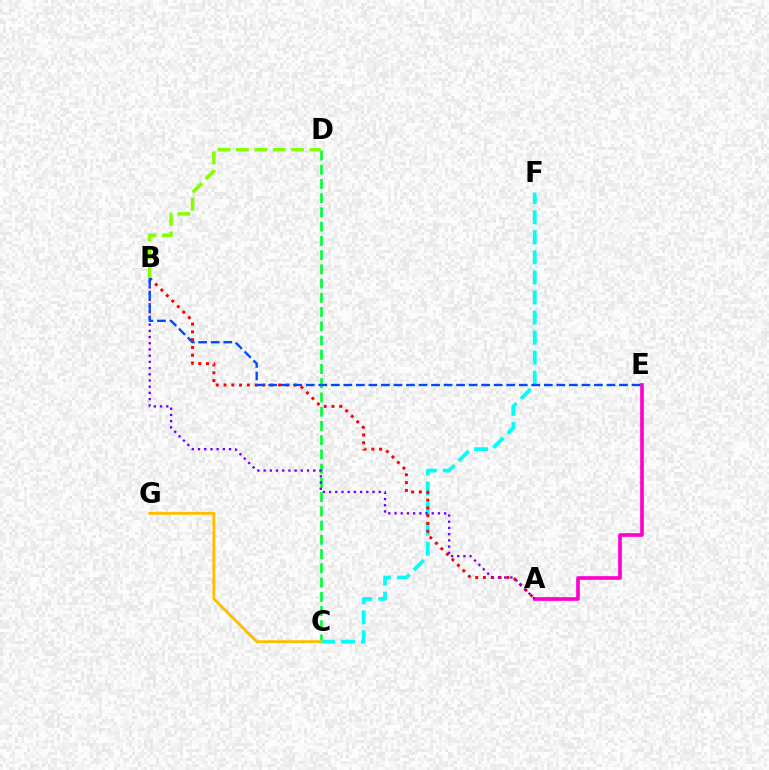{('C', 'D'): [{'color': '#00ff39', 'line_style': 'dashed', 'thickness': 1.93}], ('A', 'E'): [{'color': '#ff00cf', 'line_style': 'solid', 'thickness': 2.65}], ('C', 'F'): [{'color': '#00fff6', 'line_style': 'dashed', 'thickness': 2.72}], ('C', 'G'): [{'color': '#ffbd00', 'line_style': 'solid', 'thickness': 2.07}], ('A', 'B'): [{'color': '#ff0000', 'line_style': 'dotted', 'thickness': 2.12}, {'color': '#7200ff', 'line_style': 'dotted', 'thickness': 1.69}], ('B', 'D'): [{'color': '#84ff00', 'line_style': 'dashed', 'thickness': 2.5}], ('B', 'E'): [{'color': '#004bff', 'line_style': 'dashed', 'thickness': 1.7}]}